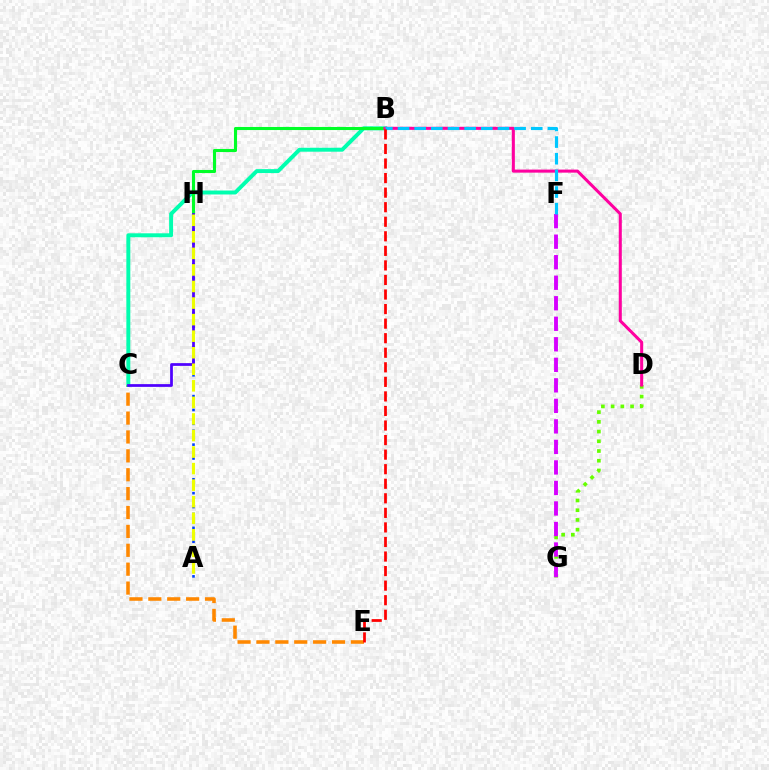{('C', 'E'): [{'color': '#ff8800', 'line_style': 'dashed', 'thickness': 2.57}], ('D', 'G'): [{'color': '#66ff00', 'line_style': 'dotted', 'thickness': 2.64}], ('B', 'C'): [{'color': '#00ffaf', 'line_style': 'solid', 'thickness': 2.84}], ('B', 'H'): [{'color': '#00ff27', 'line_style': 'solid', 'thickness': 2.22}], ('B', 'D'): [{'color': '#ff00a0', 'line_style': 'solid', 'thickness': 2.2}], ('F', 'G'): [{'color': '#d600ff', 'line_style': 'dashed', 'thickness': 2.79}], ('A', 'H'): [{'color': '#003fff', 'line_style': 'dotted', 'thickness': 1.88}, {'color': '#eeff00', 'line_style': 'dashed', 'thickness': 2.25}], ('B', 'F'): [{'color': '#00c7ff', 'line_style': 'dashed', 'thickness': 2.26}], ('B', 'E'): [{'color': '#ff0000', 'line_style': 'dashed', 'thickness': 1.98}], ('C', 'H'): [{'color': '#4f00ff', 'line_style': 'solid', 'thickness': 1.98}]}